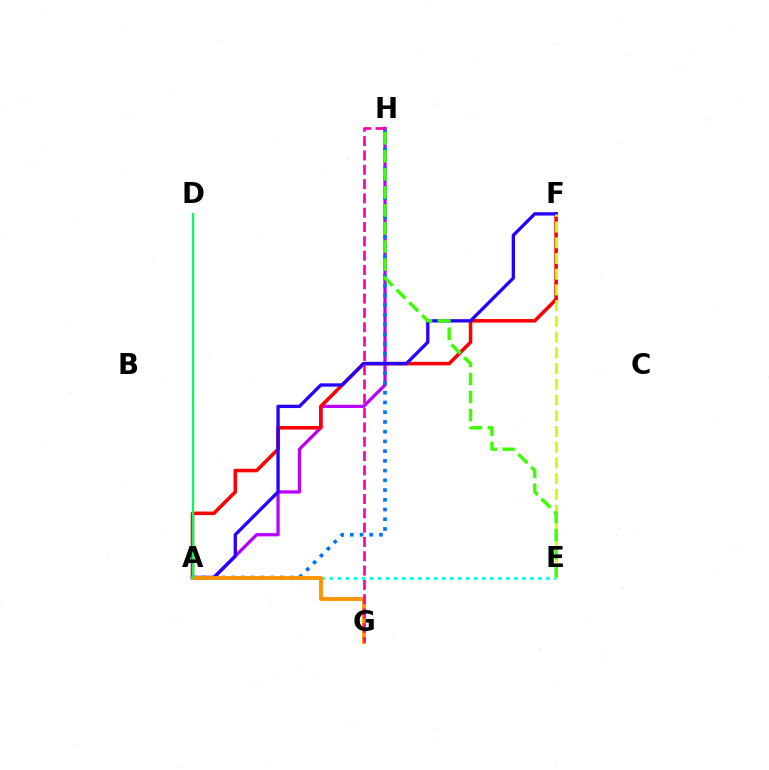{('A', 'H'): [{'color': '#b900ff', 'line_style': 'solid', 'thickness': 2.34}, {'color': '#0074ff', 'line_style': 'dotted', 'thickness': 2.64}], ('A', 'E'): [{'color': '#00fff6', 'line_style': 'dotted', 'thickness': 2.18}], ('A', 'F'): [{'color': '#ff0000', 'line_style': 'solid', 'thickness': 2.56}, {'color': '#2500ff', 'line_style': 'solid', 'thickness': 2.39}], ('E', 'F'): [{'color': '#d1ff00', 'line_style': 'dashed', 'thickness': 2.14}], ('A', 'G'): [{'color': '#ff9400', 'line_style': 'solid', 'thickness': 2.78}], ('E', 'H'): [{'color': '#3dff00', 'line_style': 'dashed', 'thickness': 2.45}], ('A', 'D'): [{'color': '#00ff5c', 'line_style': 'solid', 'thickness': 1.61}], ('G', 'H'): [{'color': '#ff00ac', 'line_style': 'dashed', 'thickness': 1.94}]}